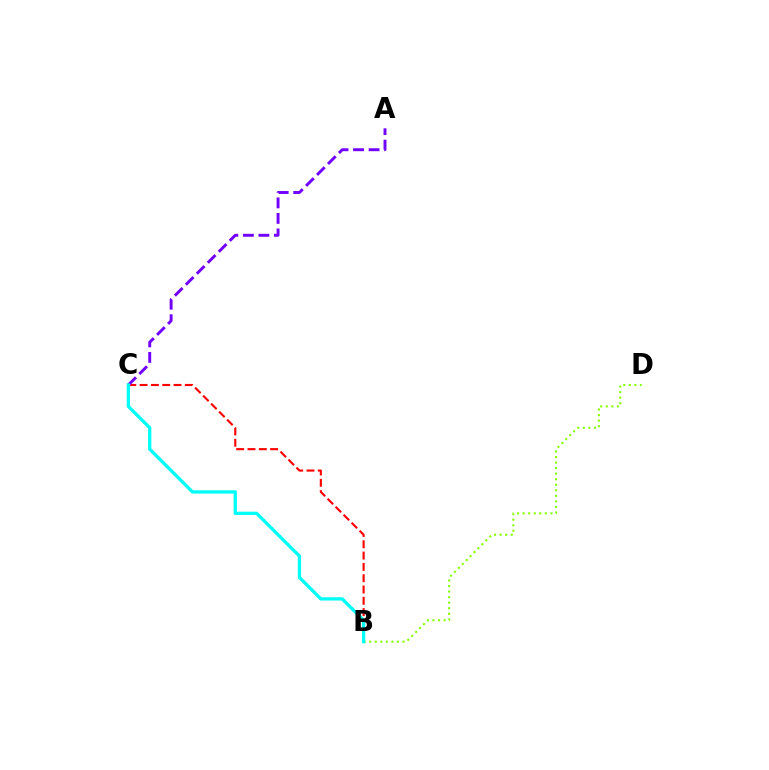{('B', 'C'): [{'color': '#ff0000', 'line_style': 'dashed', 'thickness': 1.54}, {'color': '#00fff6', 'line_style': 'solid', 'thickness': 2.36}], ('B', 'D'): [{'color': '#84ff00', 'line_style': 'dotted', 'thickness': 1.51}], ('A', 'C'): [{'color': '#7200ff', 'line_style': 'dashed', 'thickness': 2.11}]}